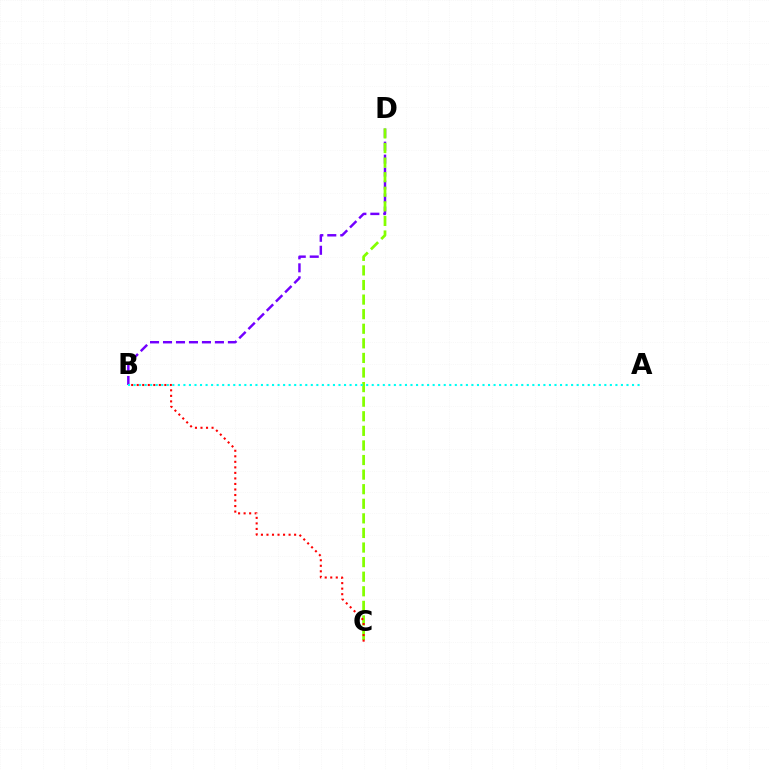{('B', 'D'): [{'color': '#7200ff', 'line_style': 'dashed', 'thickness': 1.76}], ('C', 'D'): [{'color': '#84ff00', 'line_style': 'dashed', 'thickness': 1.98}], ('B', 'C'): [{'color': '#ff0000', 'line_style': 'dotted', 'thickness': 1.5}], ('A', 'B'): [{'color': '#00fff6', 'line_style': 'dotted', 'thickness': 1.5}]}